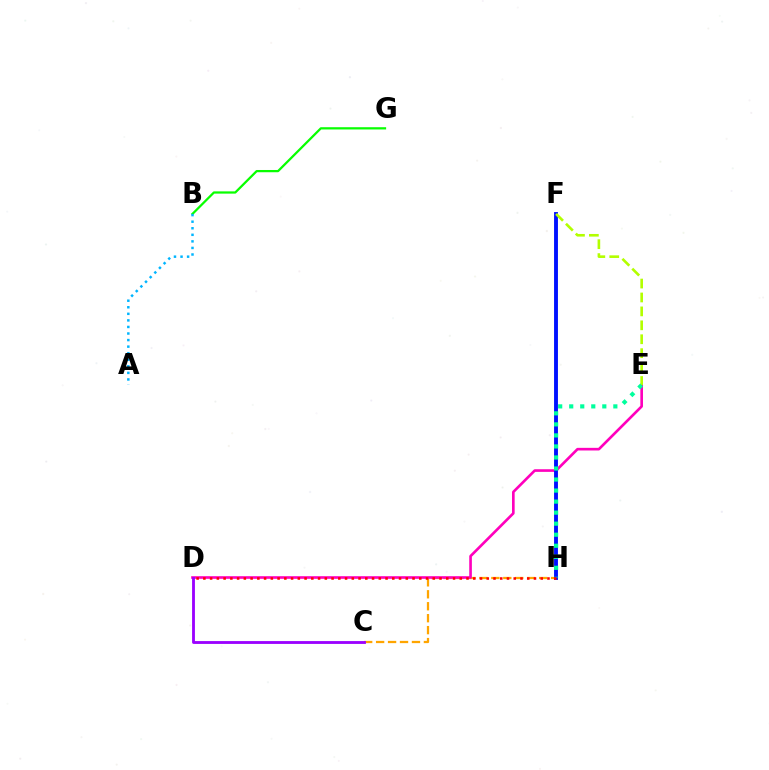{('C', 'H'): [{'color': '#ffa500', 'line_style': 'dashed', 'thickness': 1.62}], ('D', 'E'): [{'color': '#ff00bd', 'line_style': 'solid', 'thickness': 1.9}], ('F', 'H'): [{'color': '#0010ff', 'line_style': 'solid', 'thickness': 2.79}], ('B', 'G'): [{'color': '#08ff00', 'line_style': 'solid', 'thickness': 1.62}], ('E', 'F'): [{'color': '#b3ff00', 'line_style': 'dashed', 'thickness': 1.89}], ('E', 'H'): [{'color': '#00ff9d', 'line_style': 'dotted', 'thickness': 3.0}], ('A', 'B'): [{'color': '#00b5ff', 'line_style': 'dotted', 'thickness': 1.78}], ('C', 'D'): [{'color': '#9b00ff', 'line_style': 'solid', 'thickness': 2.04}], ('D', 'H'): [{'color': '#ff0000', 'line_style': 'dotted', 'thickness': 1.83}]}